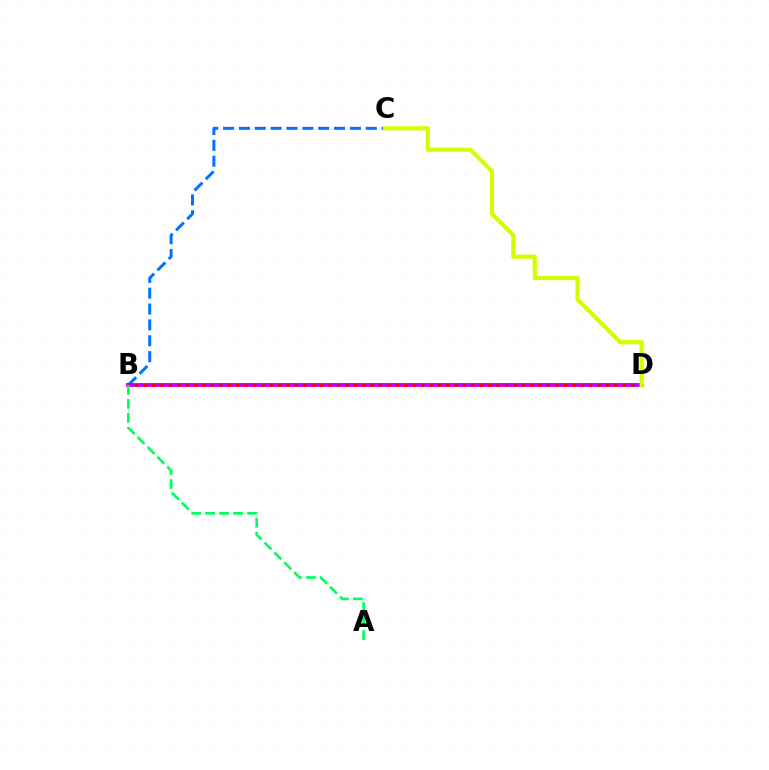{('B', 'C'): [{'color': '#0074ff', 'line_style': 'dashed', 'thickness': 2.15}], ('B', 'D'): [{'color': '#b900ff', 'line_style': 'solid', 'thickness': 2.78}, {'color': '#ff0000', 'line_style': 'dotted', 'thickness': 2.28}], ('A', 'B'): [{'color': '#00ff5c', 'line_style': 'dashed', 'thickness': 1.9}], ('C', 'D'): [{'color': '#d1ff00', 'line_style': 'solid', 'thickness': 3.0}]}